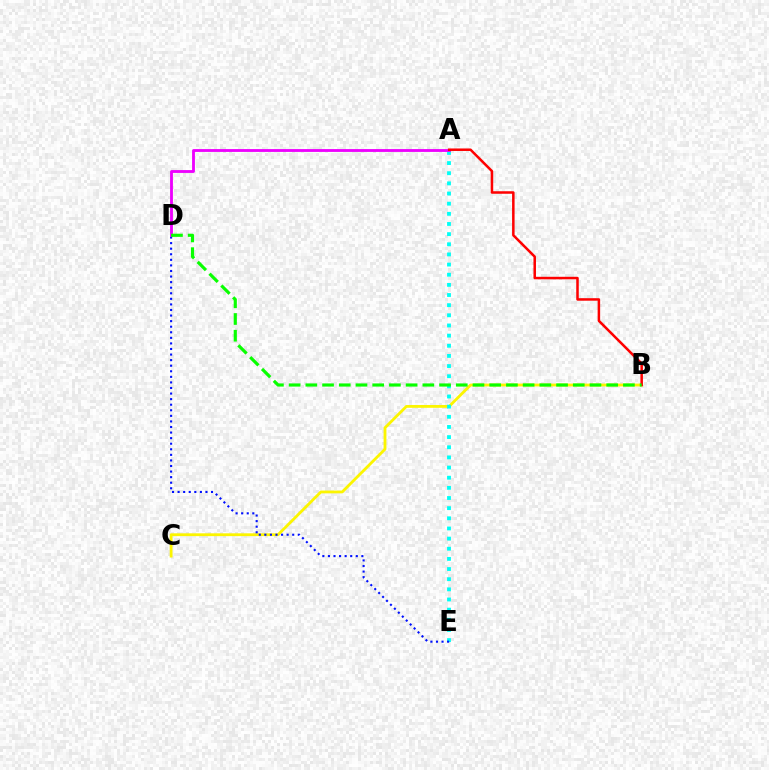{('B', 'C'): [{'color': '#fcf500', 'line_style': 'solid', 'thickness': 2.03}], ('A', 'E'): [{'color': '#00fff6', 'line_style': 'dotted', 'thickness': 2.76}], ('D', 'E'): [{'color': '#0010ff', 'line_style': 'dotted', 'thickness': 1.51}], ('A', 'D'): [{'color': '#ee00ff', 'line_style': 'solid', 'thickness': 2.04}], ('A', 'B'): [{'color': '#ff0000', 'line_style': 'solid', 'thickness': 1.81}], ('B', 'D'): [{'color': '#08ff00', 'line_style': 'dashed', 'thickness': 2.27}]}